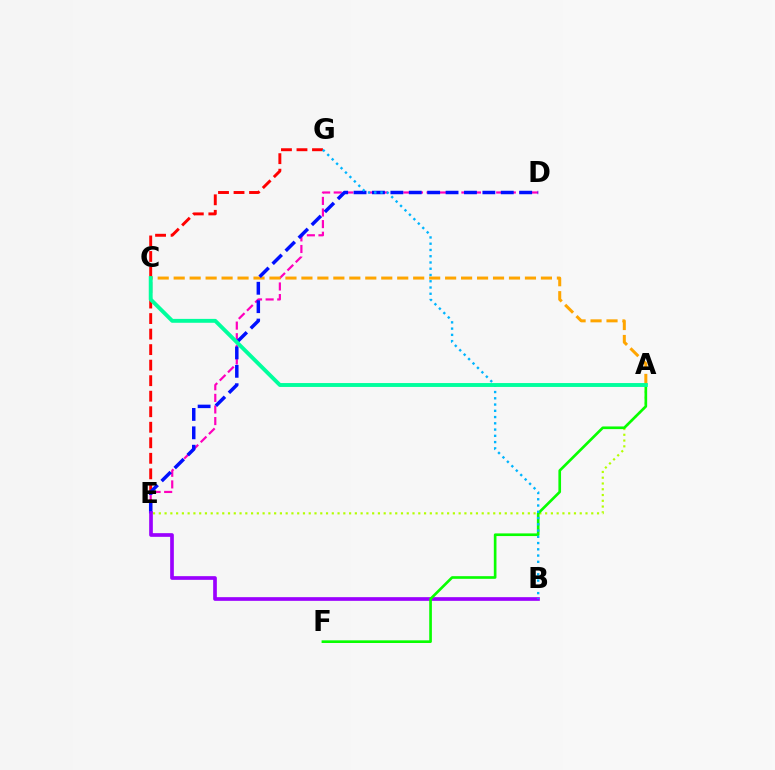{('D', 'E'): [{'color': '#ff00bd', 'line_style': 'dashed', 'thickness': 1.58}, {'color': '#0010ff', 'line_style': 'dashed', 'thickness': 2.5}], ('A', 'C'): [{'color': '#ffa500', 'line_style': 'dashed', 'thickness': 2.17}, {'color': '#00ff9d', 'line_style': 'solid', 'thickness': 2.8}], ('E', 'G'): [{'color': '#ff0000', 'line_style': 'dashed', 'thickness': 2.11}], ('B', 'E'): [{'color': '#9b00ff', 'line_style': 'solid', 'thickness': 2.65}], ('A', 'E'): [{'color': '#b3ff00', 'line_style': 'dotted', 'thickness': 1.57}], ('A', 'F'): [{'color': '#08ff00', 'line_style': 'solid', 'thickness': 1.91}], ('B', 'G'): [{'color': '#00b5ff', 'line_style': 'dotted', 'thickness': 1.7}]}